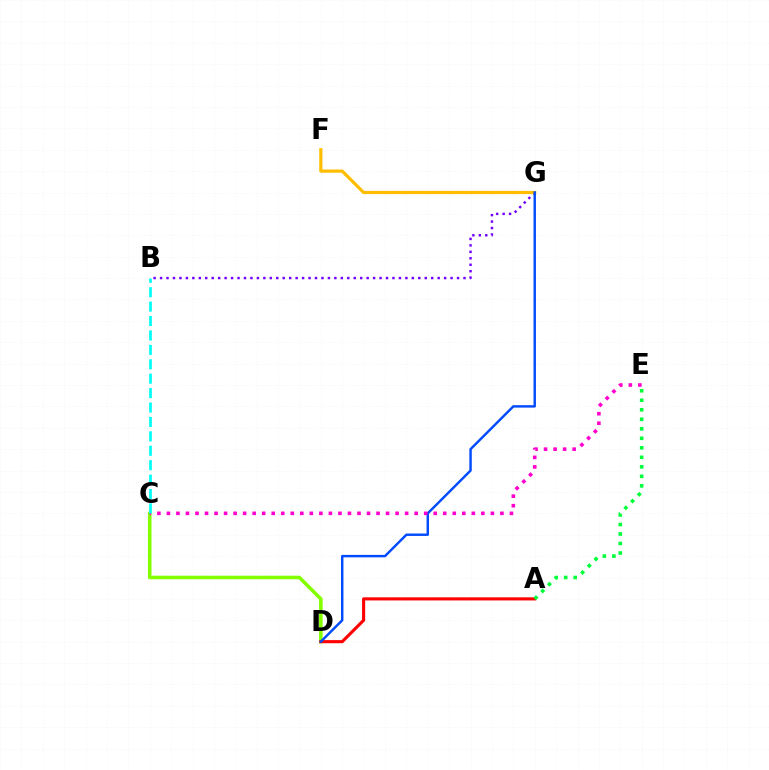{('C', 'D'): [{'color': '#84ff00', 'line_style': 'solid', 'thickness': 2.58}], ('B', 'G'): [{'color': '#7200ff', 'line_style': 'dotted', 'thickness': 1.75}], ('A', 'D'): [{'color': '#ff0000', 'line_style': 'solid', 'thickness': 2.24}], ('A', 'E'): [{'color': '#00ff39', 'line_style': 'dotted', 'thickness': 2.58}], ('F', 'G'): [{'color': '#ffbd00', 'line_style': 'solid', 'thickness': 2.3}], ('D', 'G'): [{'color': '#004bff', 'line_style': 'solid', 'thickness': 1.75}], ('C', 'E'): [{'color': '#ff00cf', 'line_style': 'dotted', 'thickness': 2.59}], ('B', 'C'): [{'color': '#00fff6', 'line_style': 'dashed', 'thickness': 1.96}]}